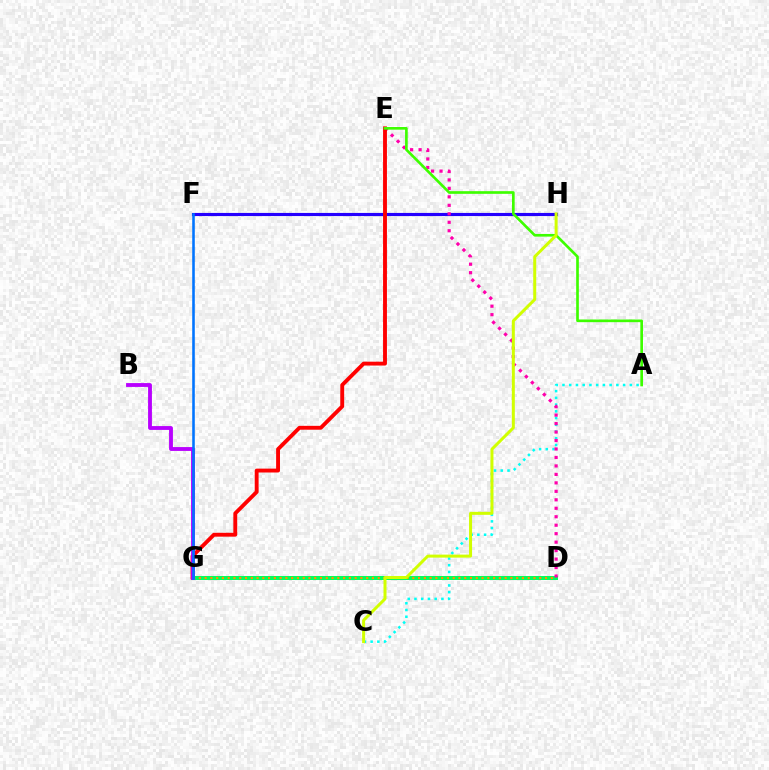{('F', 'H'): [{'color': '#2500ff', 'line_style': 'solid', 'thickness': 2.26}], ('A', 'C'): [{'color': '#00fff6', 'line_style': 'dotted', 'thickness': 1.83}], ('D', 'G'): [{'color': '#00ff5c', 'line_style': 'solid', 'thickness': 2.89}, {'color': '#ff9400', 'line_style': 'dotted', 'thickness': 1.57}], ('D', 'E'): [{'color': '#ff00ac', 'line_style': 'dotted', 'thickness': 2.3}], ('E', 'G'): [{'color': '#ff0000', 'line_style': 'solid', 'thickness': 2.79}], ('B', 'G'): [{'color': '#b900ff', 'line_style': 'solid', 'thickness': 2.77}], ('A', 'E'): [{'color': '#3dff00', 'line_style': 'solid', 'thickness': 1.92}], ('C', 'H'): [{'color': '#d1ff00', 'line_style': 'solid', 'thickness': 2.16}], ('F', 'G'): [{'color': '#0074ff', 'line_style': 'solid', 'thickness': 1.85}]}